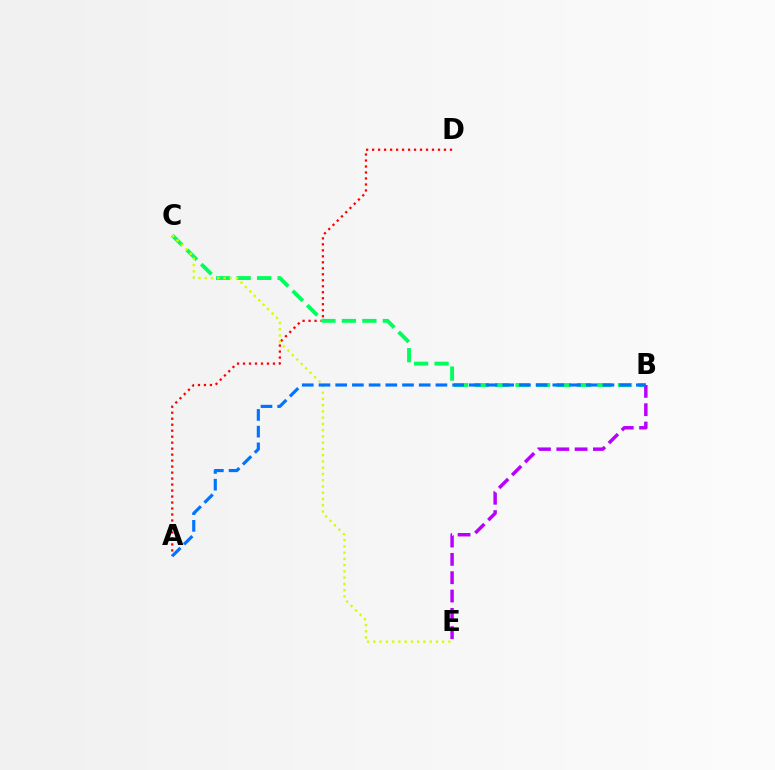{('A', 'D'): [{'color': '#ff0000', 'line_style': 'dotted', 'thickness': 1.63}], ('B', 'C'): [{'color': '#00ff5c', 'line_style': 'dashed', 'thickness': 2.78}], ('C', 'E'): [{'color': '#d1ff00', 'line_style': 'dotted', 'thickness': 1.7}], ('B', 'E'): [{'color': '#b900ff', 'line_style': 'dashed', 'thickness': 2.49}], ('A', 'B'): [{'color': '#0074ff', 'line_style': 'dashed', 'thickness': 2.27}]}